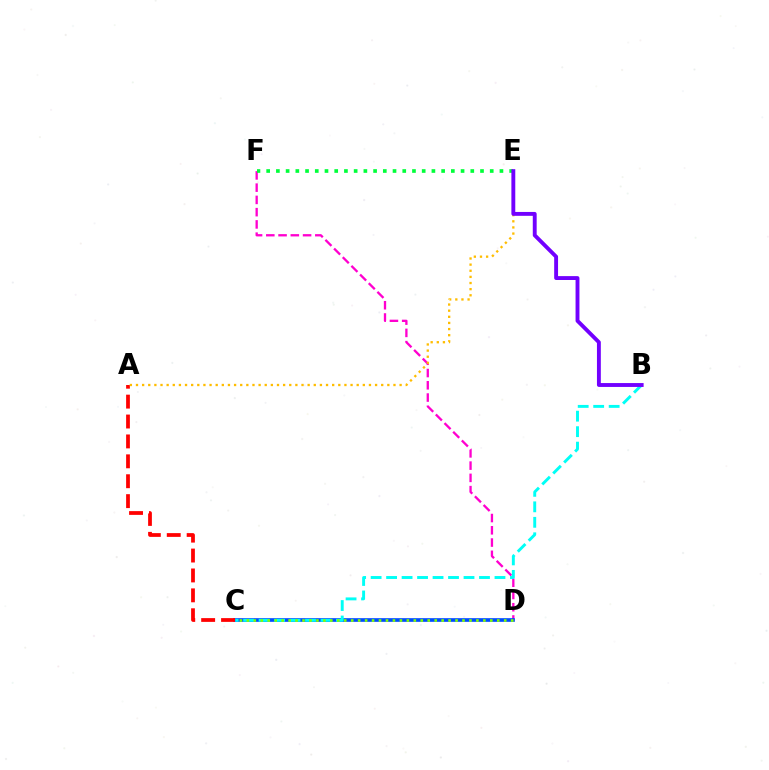{('D', 'F'): [{'color': '#ff00cf', 'line_style': 'dashed', 'thickness': 1.66}], ('C', 'D'): [{'color': '#004bff', 'line_style': 'solid', 'thickness': 2.64}, {'color': '#84ff00', 'line_style': 'dotted', 'thickness': 1.89}], ('A', 'C'): [{'color': '#ff0000', 'line_style': 'dashed', 'thickness': 2.7}], ('B', 'C'): [{'color': '#00fff6', 'line_style': 'dashed', 'thickness': 2.1}], ('E', 'F'): [{'color': '#00ff39', 'line_style': 'dotted', 'thickness': 2.64}], ('A', 'E'): [{'color': '#ffbd00', 'line_style': 'dotted', 'thickness': 1.67}], ('B', 'E'): [{'color': '#7200ff', 'line_style': 'solid', 'thickness': 2.79}]}